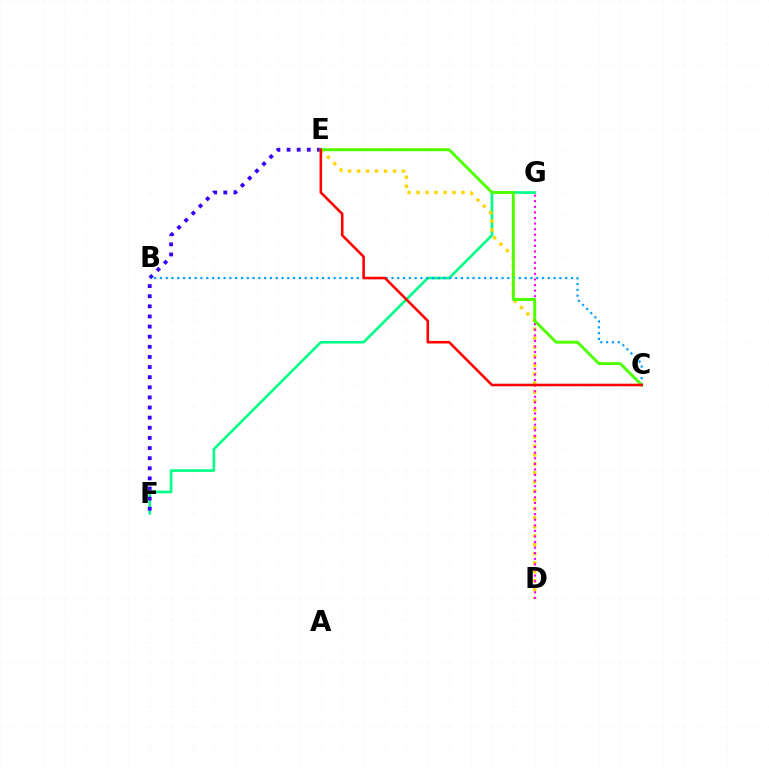{('F', 'G'): [{'color': '#00ff86', 'line_style': 'solid', 'thickness': 1.92}], ('D', 'E'): [{'color': '#ffd500', 'line_style': 'dotted', 'thickness': 2.44}], ('D', 'G'): [{'color': '#ff00ed', 'line_style': 'dotted', 'thickness': 1.52}], ('E', 'F'): [{'color': '#3700ff', 'line_style': 'dotted', 'thickness': 2.75}], ('B', 'C'): [{'color': '#009eff', 'line_style': 'dotted', 'thickness': 1.57}], ('C', 'E'): [{'color': '#4fff00', 'line_style': 'solid', 'thickness': 2.11}, {'color': '#ff0000', 'line_style': 'solid', 'thickness': 1.86}]}